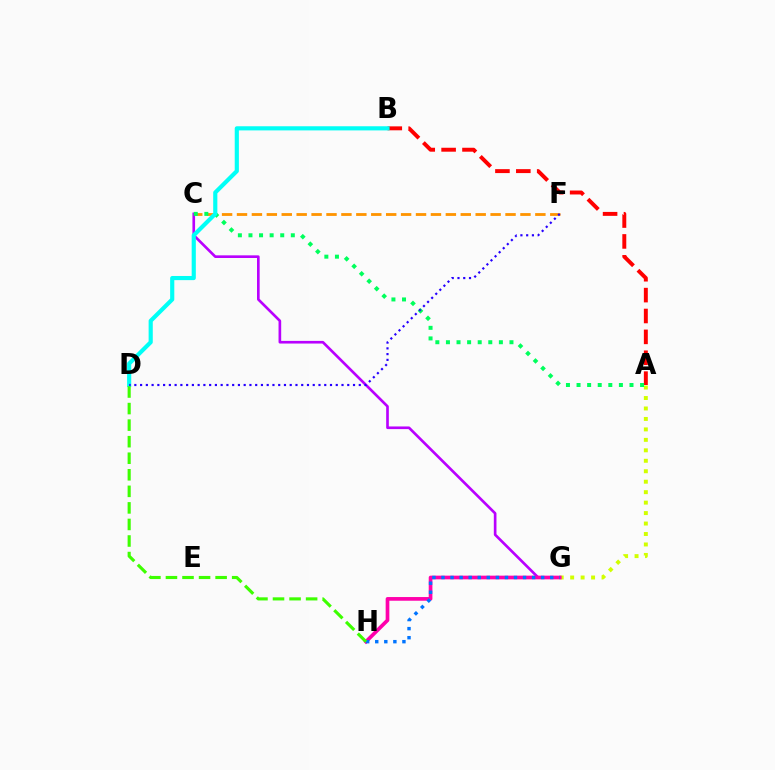{('C', 'F'): [{'color': '#ff9400', 'line_style': 'dashed', 'thickness': 2.03}], ('A', 'B'): [{'color': '#ff0000', 'line_style': 'dashed', 'thickness': 2.84}], ('A', 'G'): [{'color': '#d1ff00', 'line_style': 'dotted', 'thickness': 2.84}], ('C', 'G'): [{'color': '#b900ff', 'line_style': 'solid', 'thickness': 1.91}], ('A', 'C'): [{'color': '#00ff5c', 'line_style': 'dotted', 'thickness': 2.88}], ('G', 'H'): [{'color': '#ff00ac', 'line_style': 'solid', 'thickness': 2.65}, {'color': '#0074ff', 'line_style': 'dotted', 'thickness': 2.46}], ('B', 'D'): [{'color': '#00fff6', 'line_style': 'solid', 'thickness': 2.99}], ('D', 'H'): [{'color': '#3dff00', 'line_style': 'dashed', 'thickness': 2.25}], ('D', 'F'): [{'color': '#2500ff', 'line_style': 'dotted', 'thickness': 1.56}]}